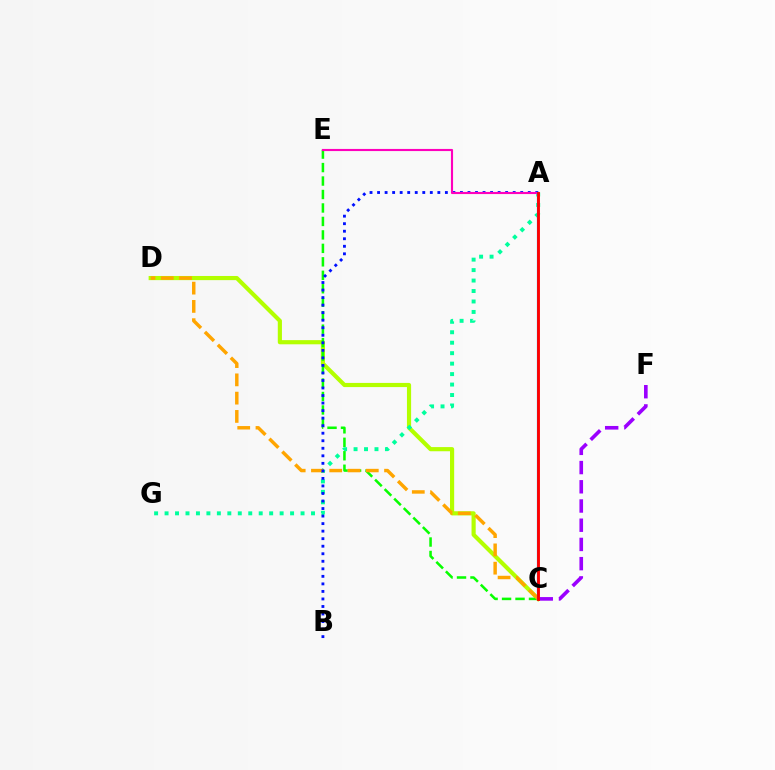{('C', 'D'): [{'color': '#b3ff00', 'line_style': 'solid', 'thickness': 2.99}, {'color': '#ffa500', 'line_style': 'dashed', 'thickness': 2.48}], ('C', 'F'): [{'color': '#9b00ff', 'line_style': 'dashed', 'thickness': 2.61}], ('A', 'G'): [{'color': '#00ff9d', 'line_style': 'dotted', 'thickness': 2.84}], ('C', 'E'): [{'color': '#08ff00', 'line_style': 'dashed', 'thickness': 1.83}], ('A', 'B'): [{'color': '#0010ff', 'line_style': 'dotted', 'thickness': 2.05}], ('A', 'E'): [{'color': '#ff00bd', 'line_style': 'solid', 'thickness': 1.54}], ('A', 'C'): [{'color': '#00b5ff', 'line_style': 'solid', 'thickness': 1.6}, {'color': '#ff0000', 'line_style': 'solid', 'thickness': 2.07}]}